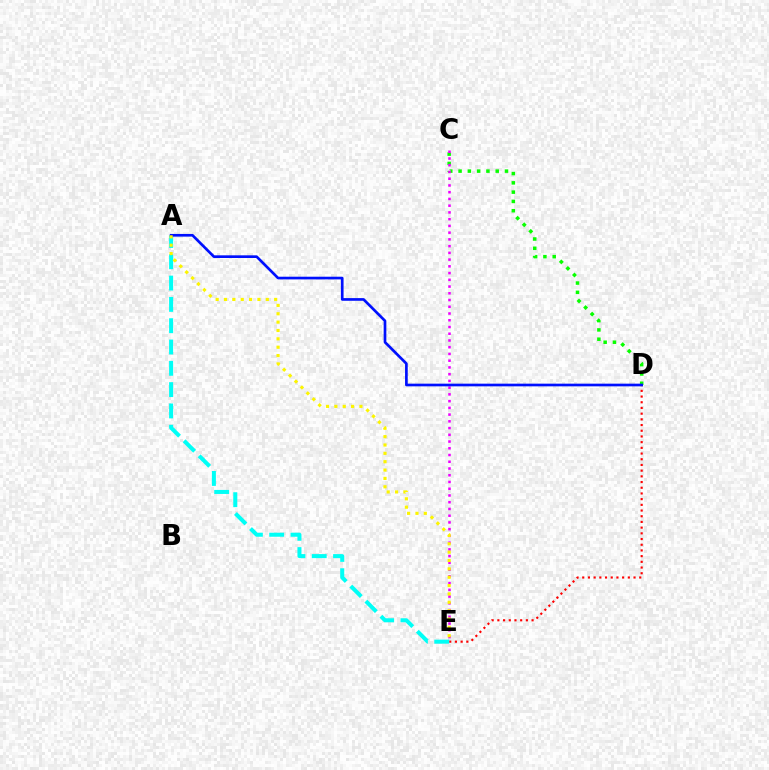{('D', 'E'): [{'color': '#ff0000', 'line_style': 'dotted', 'thickness': 1.55}], ('C', 'D'): [{'color': '#08ff00', 'line_style': 'dotted', 'thickness': 2.52}], ('A', 'E'): [{'color': '#00fff6', 'line_style': 'dashed', 'thickness': 2.89}, {'color': '#fcf500', 'line_style': 'dotted', 'thickness': 2.27}], ('C', 'E'): [{'color': '#ee00ff', 'line_style': 'dotted', 'thickness': 1.83}], ('A', 'D'): [{'color': '#0010ff', 'line_style': 'solid', 'thickness': 1.93}]}